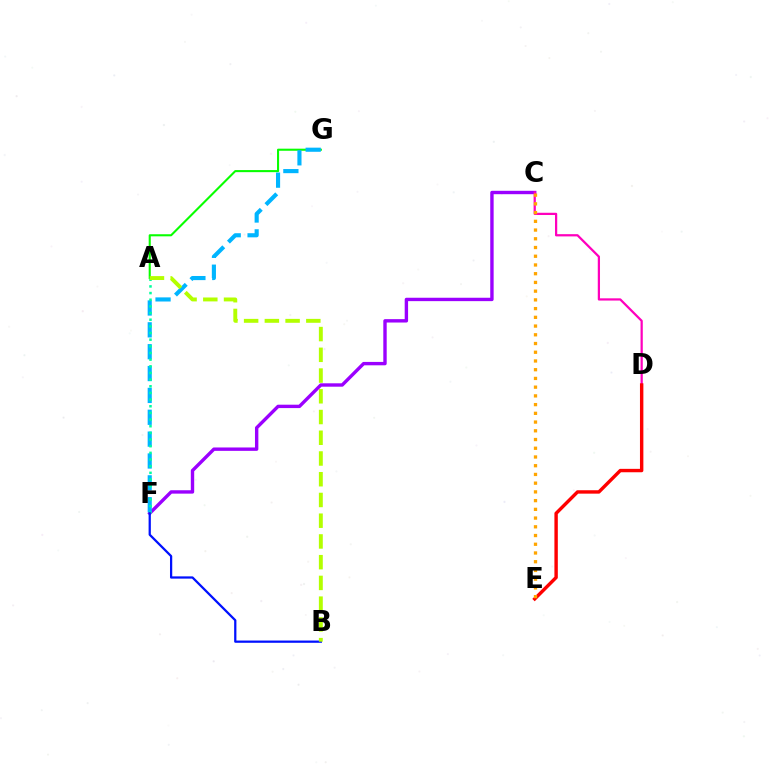{('A', 'G'): [{'color': '#08ff00', 'line_style': 'solid', 'thickness': 1.5}], ('C', 'F'): [{'color': '#9b00ff', 'line_style': 'solid', 'thickness': 2.44}], ('F', 'G'): [{'color': '#00b5ff', 'line_style': 'dashed', 'thickness': 2.97}], ('A', 'F'): [{'color': '#00ff9d', 'line_style': 'dotted', 'thickness': 1.81}], ('B', 'F'): [{'color': '#0010ff', 'line_style': 'solid', 'thickness': 1.62}], ('A', 'B'): [{'color': '#b3ff00', 'line_style': 'dashed', 'thickness': 2.82}], ('C', 'D'): [{'color': '#ff00bd', 'line_style': 'solid', 'thickness': 1.61}], ('D', 'E'): [{'color': '#ff0000', 'line_style': 'solid', 'thickness': 2.45}], ('C', 'E'): [{'color': '#ffa500', 'line_style': 'dotted', 'thickness': 2.37}]}